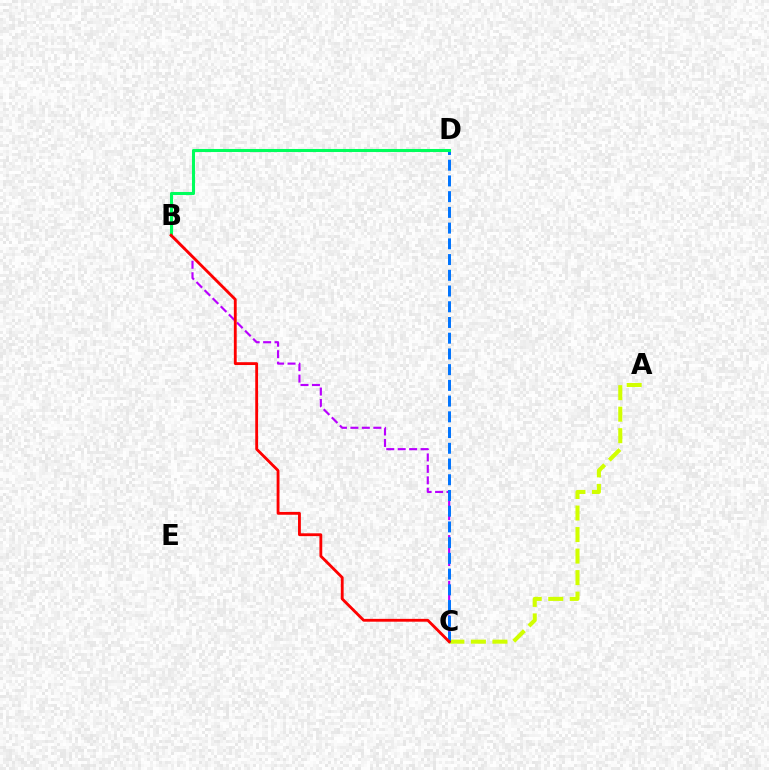{('A', 'C'): [{'color': '#d1ff00', 'line_style': 'dashed', 'thickness': 2.92}], ('B', 'C'): [{'color': '#b900ff', 'line_style': 'dashed', 'thickness': 1.56}, {'color': '#ff0000', 'line_style': 'solid', 'thickness': 2.04}], ('C', 'D'): [{'color': '#0074ff', 'line_style': 'dashed', 'thickness': 2.14}], ('B', 'D'): [{'color': '#00ff5c', 'line_style': 'solid', 'thickness': 2.2}]}